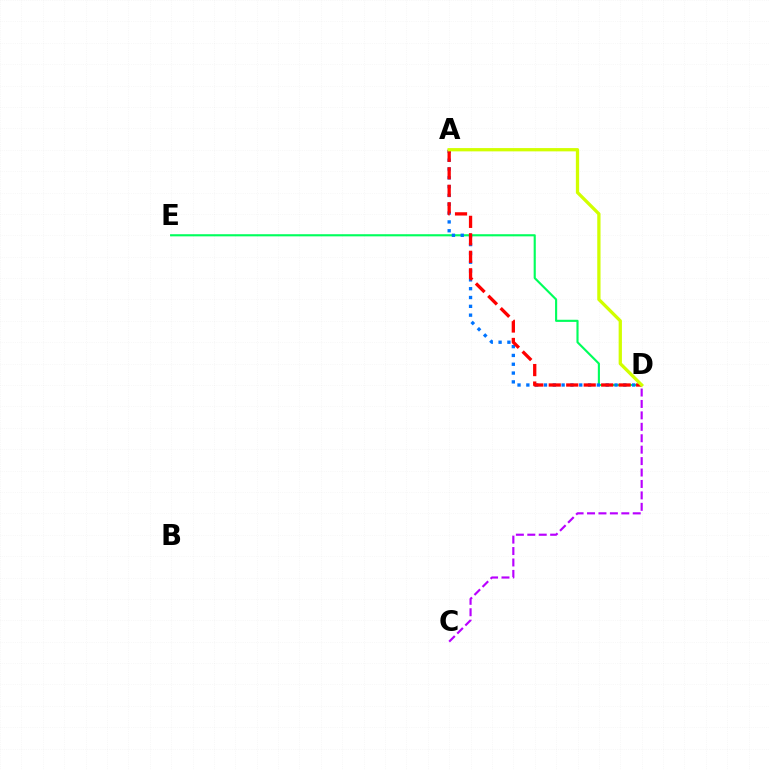{('D', 'E'): [{'color': '#00ff5c', 'line_style': 'solid', 'thickness': 1.53}], ('A', 'D'): [{'color': '#0074ff', 'line_style': 'dotted', 'thickness': 2.4}, {'color': '#ff0000', 'line_style': 'dashed', 'thickness': 2.37}, {'color': '#d1ff00', 'line_style': 'solid', 'thickness': 2.36}], ('C', 'D'): [{'color': '#b900ff', 'line_style': 'dashed', 'thickness': 1.55}]}